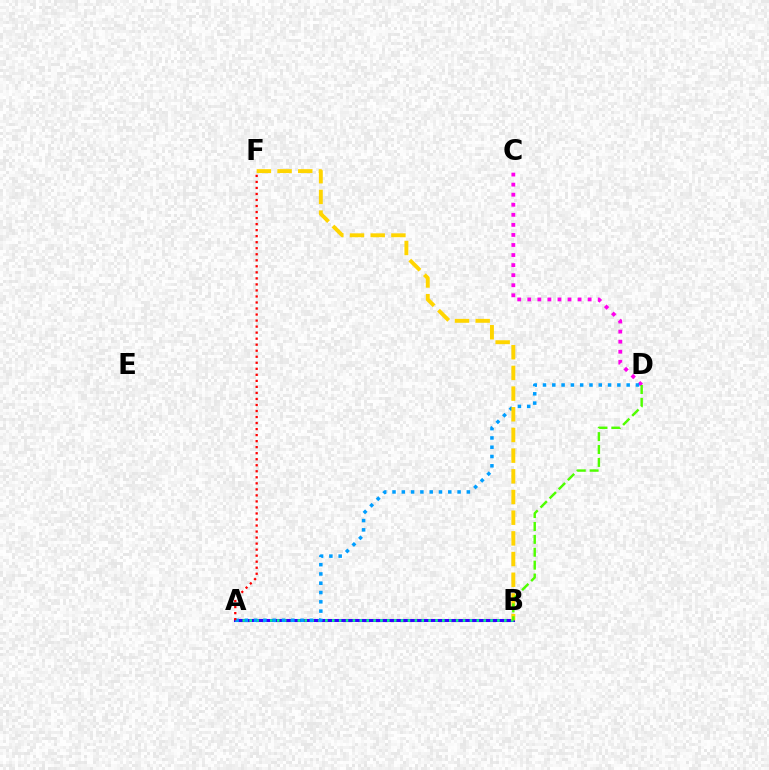{('A', 'B'): [{'color': '#3700ff', 'line_style': 'solid', 'thickness': 2.19}, {'color': '#00ff86', 'line_style': 'dotted', 'thickness': 1.87}], ('C', 'D'): [{'color': '#ff00ed', 'line_style': 'dotted', 'thickness': 2.73}], ('A', 'D'): [{'color': '#009eff', 'line_style': 'dotted', 'thickness': 2.53}], ('B', 'F'): [{'color': '#ffd500', 'line_style': 'dashed', 'thickness': 2.81}], ('B', 'D'): [{'color': '#4fff00', 'line_style': 'dashed', 'thickness': 1.75}], ('A', 'F'): [{'color': '#ff0000', 'line_style': 'dotted', 'thickness': 1.64}]}